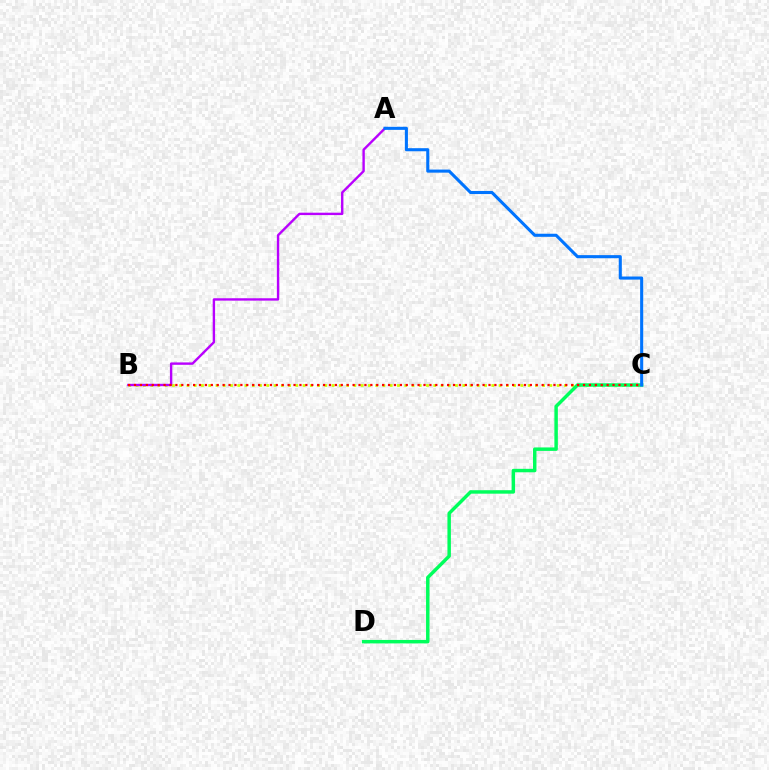{('B', 'C'): [{'color': '#d1ff00', 'line_style': 'dotted', 'thickness': 1.97}, {'color': '#ff0000', 'line_style': 'dotted', 'thickness': 1.61}], ('C', 'D'): [{'color': '#00ff5c', 'line_style': 'solid', 'thickness': 2.5}], ('A', 'B'): [{'color': '#b900ff', 'line_style': 'solid', 'thickness': 1.72}], ('A', 'C'): [{'color': '#0074ff', 'line_style': 'solid', 'thickness': 2.22}]}